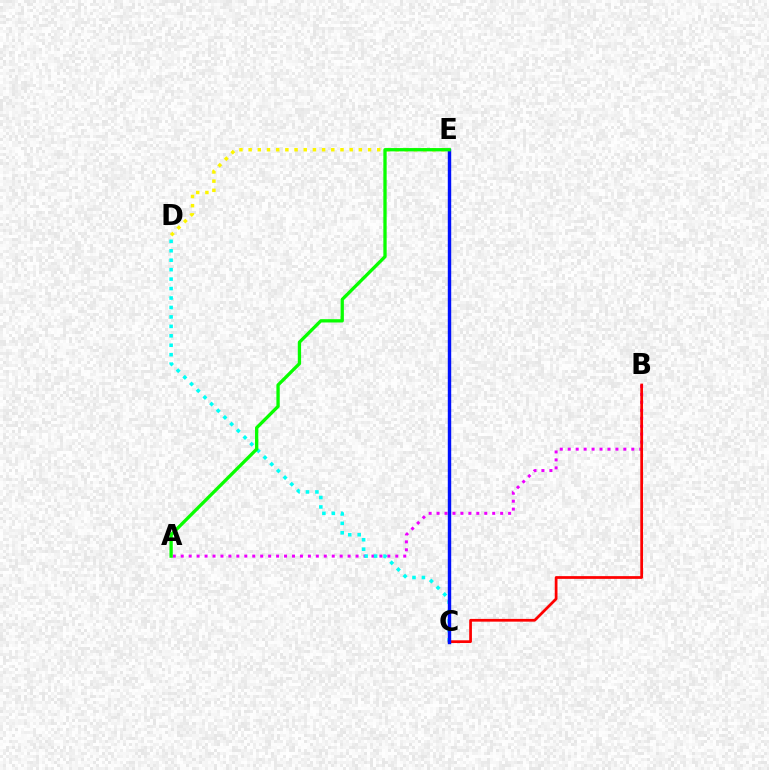{('D', 'E'): [{'color': '#fcf500', 'line_style': 'dotted', 'thickness': 2.5}], ('A', 'B'): [{'color': '#ee00ff', 'line_style': 'dotted', 'thickness': 2.16}], ('C', 'D'): [{'color': '#00fff6', 'line_style': 'dotted', 'thickness': 2.57}], ('B', 'C'): [{'color': '#ff0000', 'line_style': 'solid', 'thickness': 1.97}], ('C', 'E'): [{'color': '#0010ff', 'line_style': 'solid', 'thickness': 2.46}], ('A', 'E'): [{'color': '#08ff00', 'line_style': 'solid', 'thickness': 2.38}]}